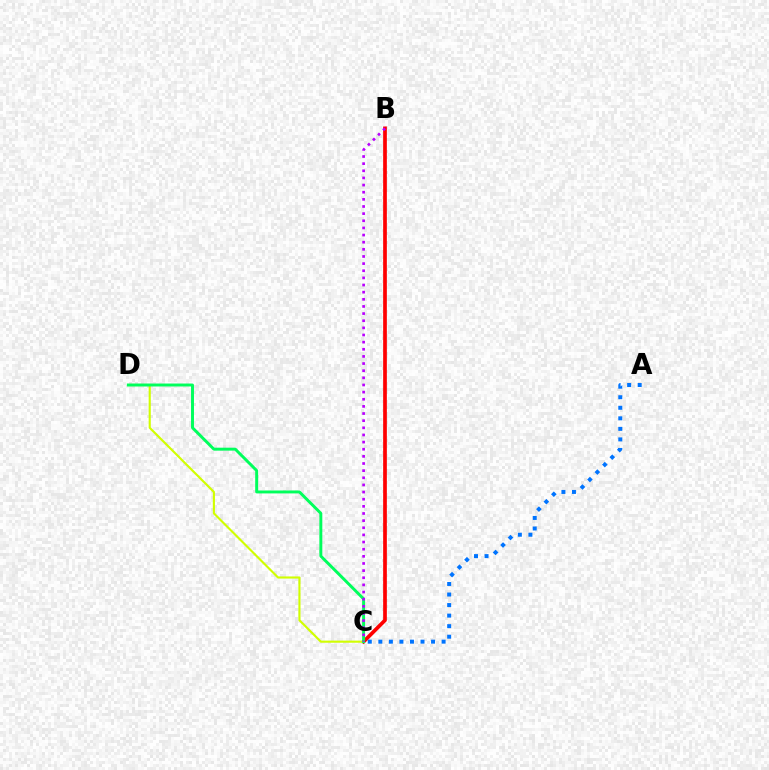{('B', 'C'): [{'color': '#ff0000', 'line_style': 'solid', 'thickness': 2.66}, {'color': '#b900ff', 'line_style': 'dotted', 'thickness': 1.94}], ('A', 'C'): [{'color': '#0074ff', 'line_style': 'dotted', 'thickness': 2.86}], ('C', 'D'): [{'color': '#d1ff00', 'line_style': 'solid', 'thickness': 1.53}, {'color': '#00ff5c', 'line_style': 'solid', 'thickness': 2.12}]}